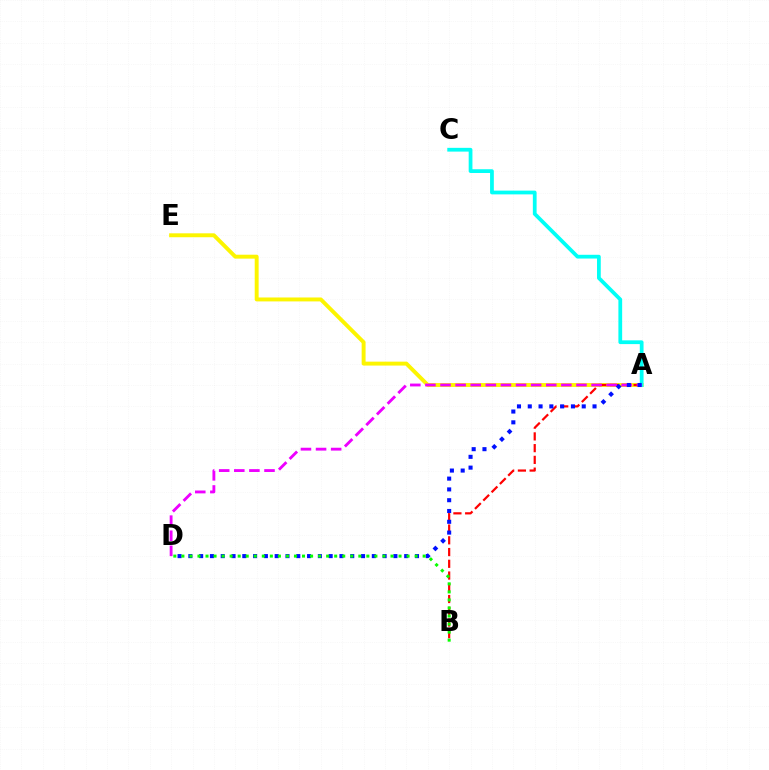{('A', 'E'): [{'color': '#fcf500', 'line_style': 'solid', 'thickness': 2.82}], ('A', 'B'): [{'color': '#ff0000', 'line_style': 'dashed', 'thickness': 1.6}], ('A', 'C'): [{'color': '#00fff6', 'line_style': 'solid', 'thickness': 2.7}], ('A', 'D'): [{'color': '#ee00ff', 'line_style': 'dashed', 'thickness': 2.05}, {'color': '#0010ff', 'line_style': 'dotted', 'thickness': 2.93}], ('B', 'D'): [{'color': '#08ff00', 'line_style': 'dotted', 'thickness': 2.19}]}